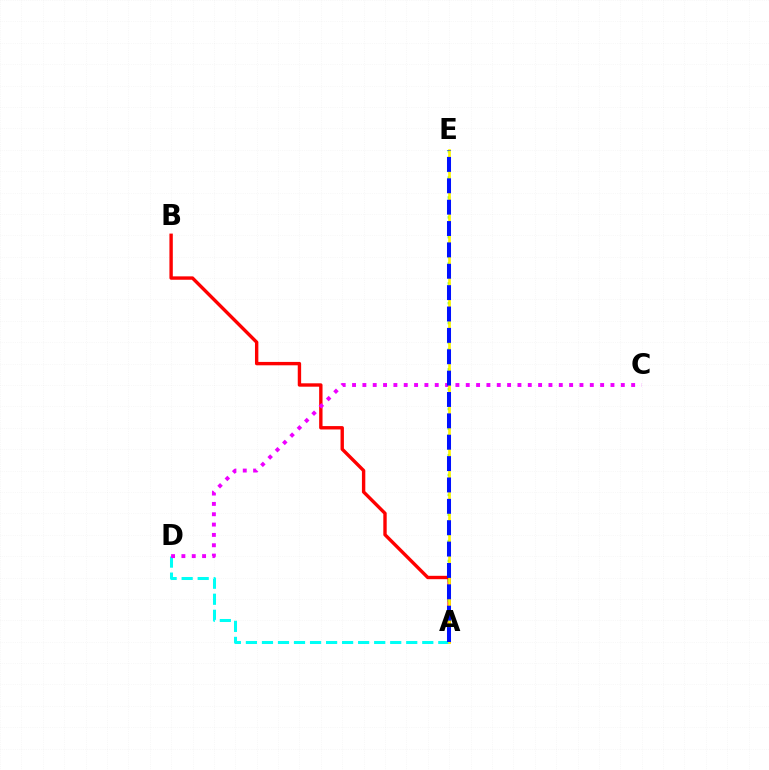{('A', 'B'): [{'color': '#ff0000', 'line_style': 'solid', 'thickness': 2.44}], ('A', 'D'): [{'color': '#00fff6', 'line_style': 'dashed', 'thickness': 2.18}], ('A', 'E'): [{'color': '#08ff00', 'line_style': 'dotted', 'thickness': 1.8}, {'color': '#fcf500', 'line_style': 'solid', 'thickness': 1.91}, {'color': '#0010ff', 'line_style': 'dashed', 'thickness': 2.9}], ('C', 'D'): [{'color': '#ee00ff', 'line_style': 'dotted', 'thickness': 2.81}]}